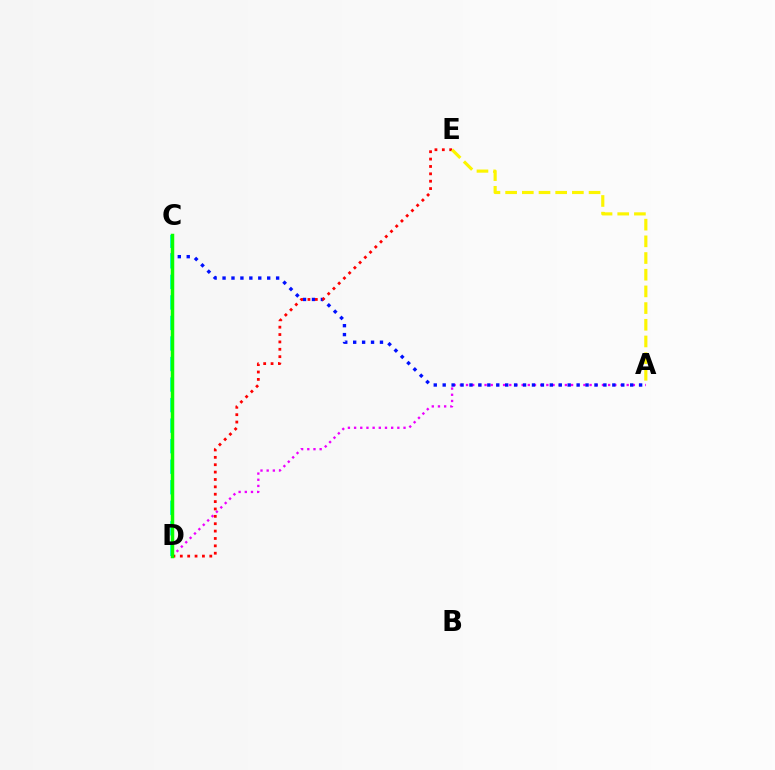{('A', 'D'): [{'color': '#ee00ff', 'line_style': 'dotted', 'thickness': 1.68}], ('A', 'C'): [{'color': '#0010ff', 'line_style': 'dotted', 'thickness': 2.43}], ('C', 'D'): [{'color': '#00fff6', 'line_style': 'dashed', 'thickness': 2.79}, {'color': '#08ff00', 'line_style': 'solid', 'thickness': 2.51}], ('D', 'E'): [{'color': '#ff0000', 'line_style': 'dotted', 'thickness': 2.0}], ('A', 'E'): [{'color': '#fcf500', 'line_style': 'dashed', 'thickness': 2.27}]}